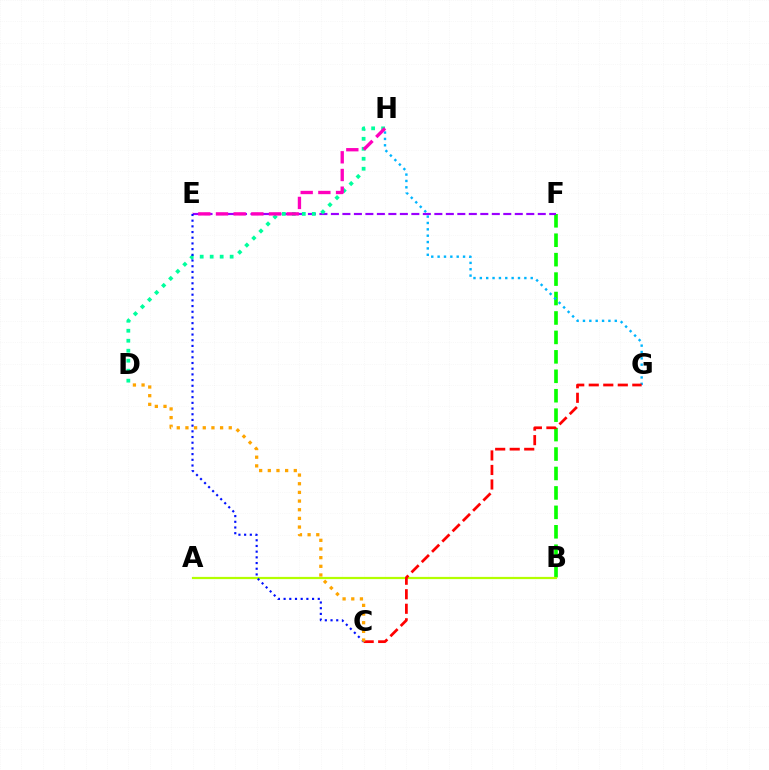{('B', 'F'): [{'color': '#08ff00', 'line_style': 'dashed', 'thickness': 2.64}], ('E', 'F'): [{'color': '#9b00ff', 'line_style': 'dashed', 'thickness': 1.56}], ('D', 'H'): [{'color': '#00ff9d', 'line_style': 'dotted', 'thickness': 2.71}], ('G', 'H'): [{'color': '#00b5ff', 'line_style': 'dotted', 'thickness': 1.73}], ('A', 'B'): [{'color': '#b3ff00', 'line_style': 'solid', 'thickness': 1.59}], ('E', 'H'): [{'color': '#ff00bd', 'line_style': 'dashed', 'thickness': 2.4}], ('C', 'G'): [{'color': '#ff0000', 'line_style': 'dashed', 'thickness': 1.97}], ('C', 'E'): [{'color': '#0010ff', 'line_style': 'dotted', 'thickness': 1.55}], ('C', 'D'): [{'color': '#ffa500', 'line_style': 'dotted', 'thickness': 2.35}]}